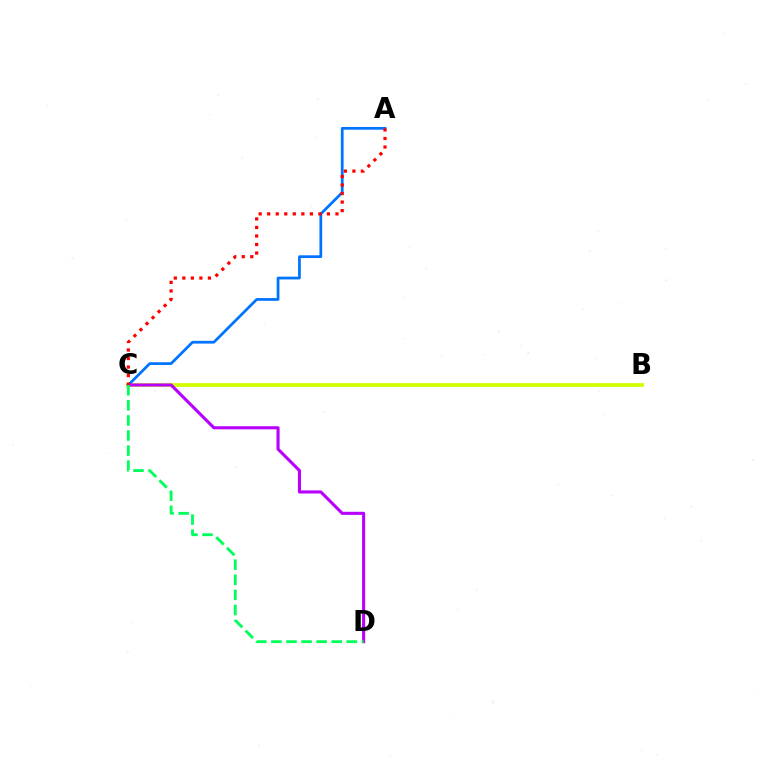{('B', 'C'): [{'color': '#d1ff00', 'line_style': 'solid', 'thickness': 2.71}], ('A', 'C'): [{'color': '#0074ff', 'line_style': 'solid', 'thickness': 1.98}, {'color': '#ff0000', 'line_style': 'dotted', 'thickness': 2.32}], ('C', 'D'): [{'color': '#b900ff', 'line_style': 'solid', 'thickness': 2.22}, {'color': '#00ff5c', 'line_style': 'dashed', 'thickness': 2.05}]}